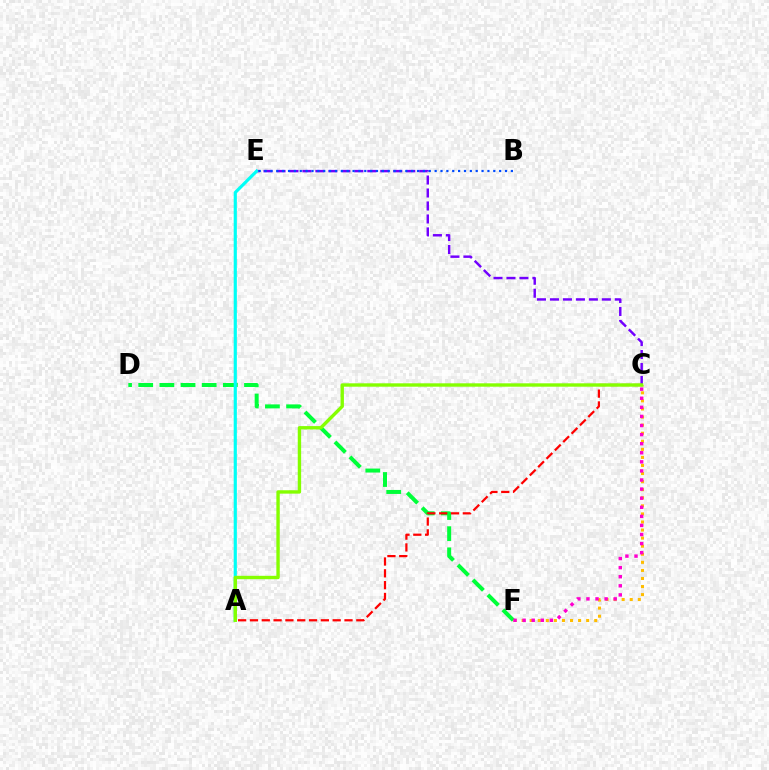{('C', 'E'): [{'color': '#7200ff', 'line_style': 'dashed', 'thickness': 1.76}], ('C', 'F'): [{'color': '#ffbd00', 'line_style': 'dotted', 'thickness': 2.19}, {'color': '#ff00cf', 'line_style': 'dotted', 'thickness': 2.47}], ('D', 'F'): [{'color': '#00ff39', 'line_style': 'dashed', 'thickness': 2.87}], ('A', 'E'): [{'color': '#00fff6', 'line_style': 'solid', 'thickness': 2.28}], ('B', 'E'): [{'color': '#004bff', 'line_style': 'dotted', 'thickness': 1.59}], ('A', 'C'): [{'color': '#ff0000', 'line_style': 'dashed', 'thickness': 1.61}, {'color': '#84ff00', 'line_style': 'solid', 'thickness': 2.43}]}